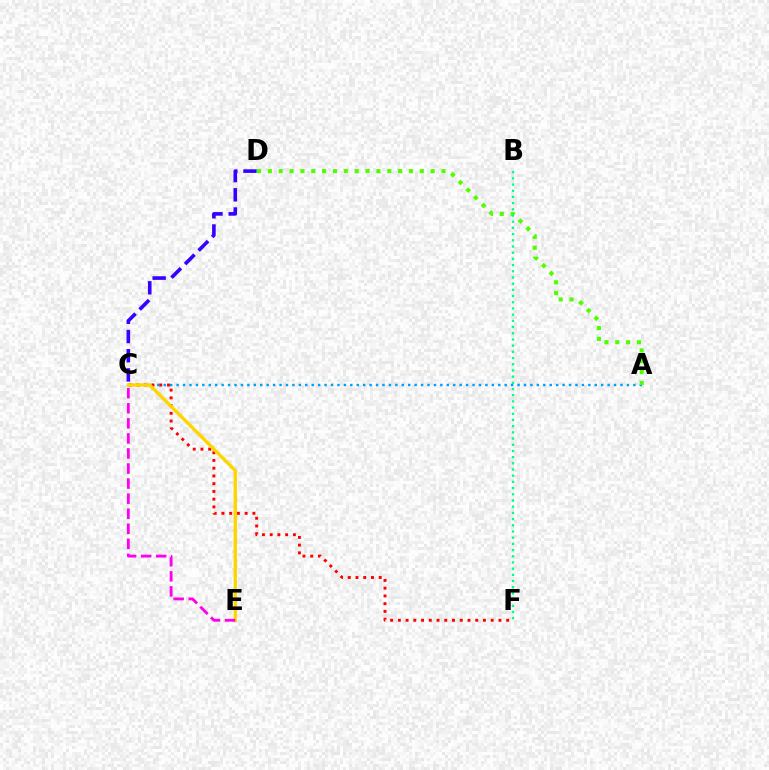{('A', 'C'): [{'color': '#009eff', 'line_style': 'dotted', 'thickness': 1.75}], ('C', 'F'): [{'color': '#ff0000', 'line_style': 'dotted', 'thickness': 2.1}], ('C', 'D'): [{'color': '#3700ff', 'line_style': 'dashed', 'thickness': 2.61}], ('A', 'D'): [{'color': '#4fff00', 'line_style': 'dotted', 'thickness': 2.95}], ('B', 'F'): [{'color': '#00ff86', 'line_style': 'dotted', 'thickness': 1.68}], ('C', 'E'): [{'color': '#ffd500', 'line_style': 'solid', 'thickness': 2.41}, {'color': '#ff00ed', 'line_style': 'dashed', 'thickness': 2.05}]}